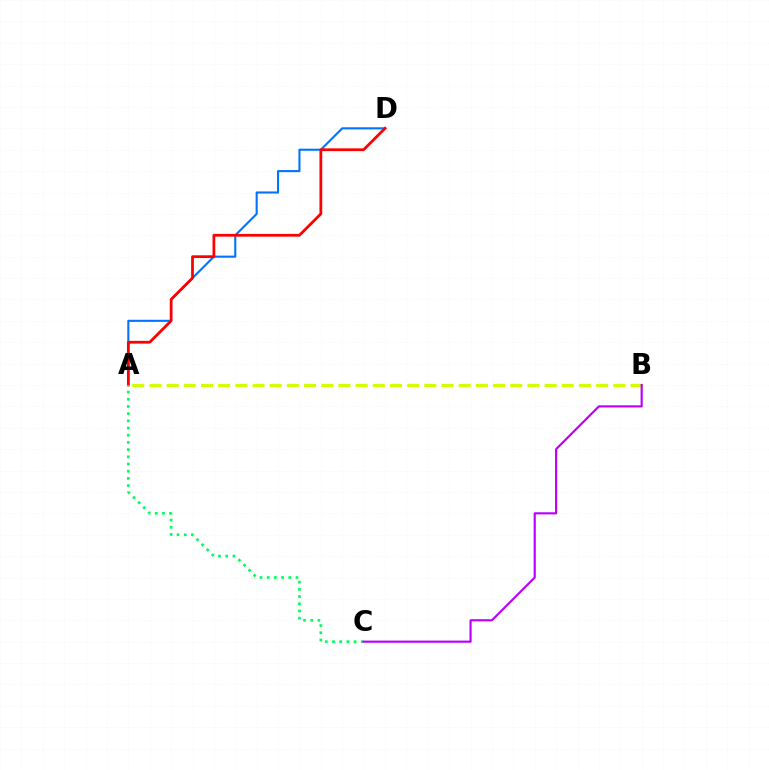{('A', 'D'): [{'color': '#0074ff', 'line_style': 'solid', 'thickness': 1.51}, {'color': '#ff0000', 'line_style': 'solid', 'thickness': 1.99}], ('A', 'C'): [{'color': '#00ff5c', 'line_style': 'dotted', 'thickness': 1.95}], ('A', 'B'): [{'color': '#d1ff00', 'line_style': 'dashed', 'thickness': 2.33}], ('B', 'C'): [{'color': '#b900ff', 'line_style': 'solid', 'thickness': 1.55}]}